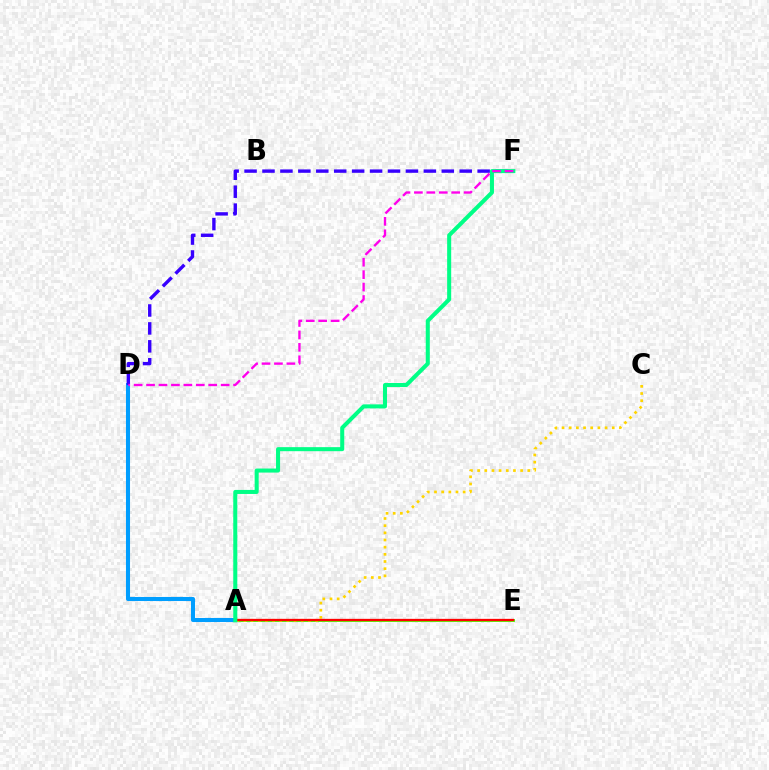{('A', 'E'): [{'color': '#4fff00', 'line_style': 'solid', 'thickness': 2.08}, {'color': '#ff0000', 'line_style': 'solid', 'thickness': 1.65}], ('A', 'D'): [{'color': '#009eff', 'line_style': 'solid', 'thickness': 2.92}], ('A', 'C'): [{'color': '#ffd500', 'line_style': 'dotted', 'thickness': 1.95}], ('D', 'F'): [{'color': '#3700ff', 'line_style': 'dashed', 'thickness': 2.44}, {'color': '#ff00ed', 'line_style': 'dashed', 'thickness': 1.69}], ('A', 'F'): [{'color': '#00ff86', 'line_style': 'solid', 'thickness': 2.91}]}